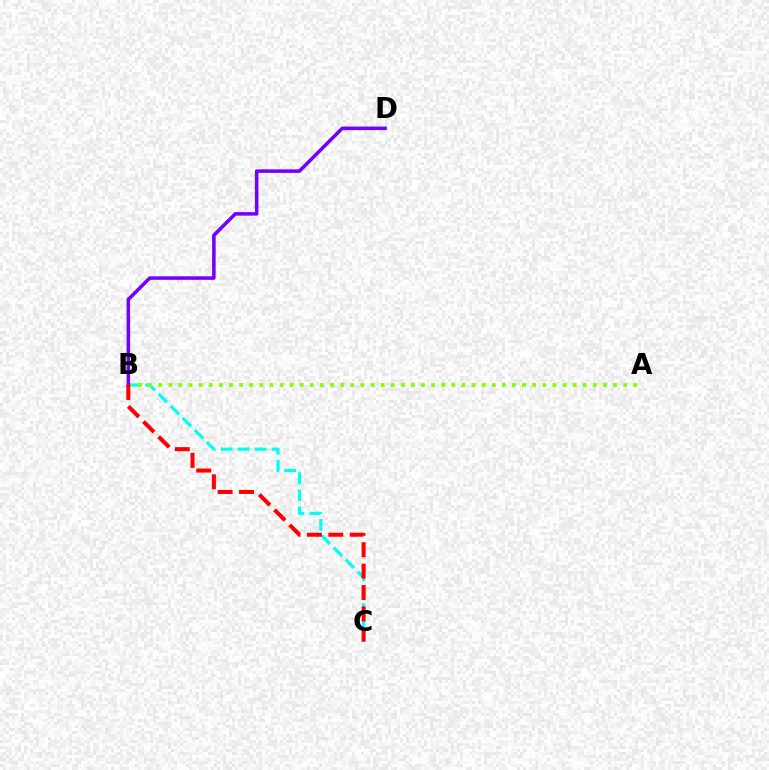{('B', 'C'): [{'color': '#00fff6', 'line_style': 'dashed', 'thickness': 2.31}, {'color': '#ff0000', 'line_style': 'dashed', 'thickness': 2.91}], ('A', 'B'): [{'color': '#84ff00', 'line_style': 'dotted', 'thickness': 2.75}], ('B', 'D'): [{'color': '#7200ff', 'line_style': 'solid', 'thickness': 2.55}]}